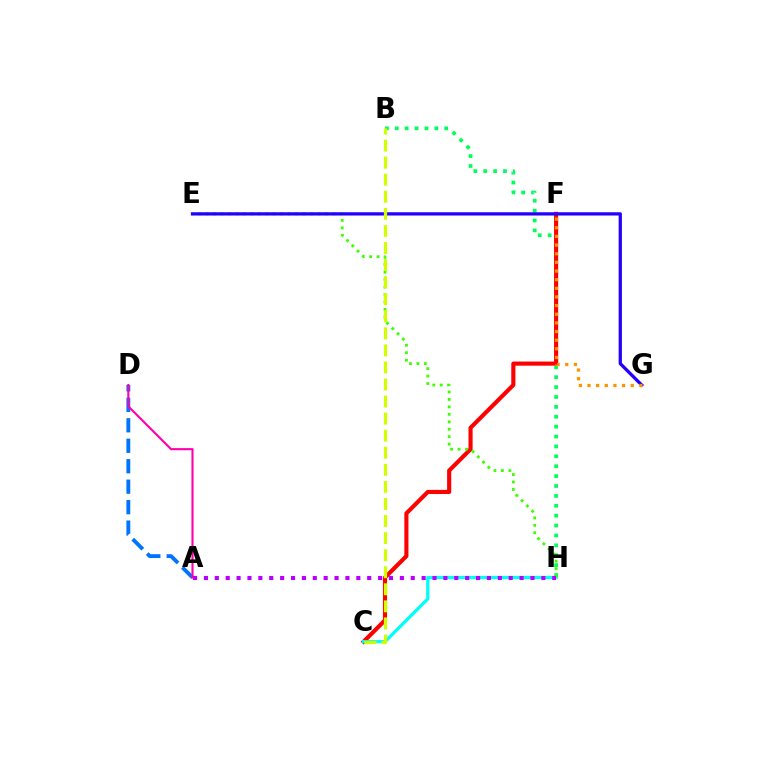{('B', 'H'): [{'color': '#00ff5c', 'line_style': 'dotted', 'thickness': 2.69}], ('C', 'F'): [{'color': '#ff0000', 'line_style': 'solid', 'thickness': 2.97}], ('C', 'H'): [{'color': '#00fff6', 'line_style': 'solid', 'thickness': 2.34}], ('A', 'D'): [{'color': '#0074ff', 'line_style': 'dashed', 'thickness': 2.78}, {'color': '#ff00ac', 'line_style': 'solid', 'thickness': 1.52}], ('E', 'H'): [{'color': '#3dff00', 'line_style': 'dotted', 'thickness': 2.03}], ('A', 'H'): [{'color': '#b900ff', 'line_style': 'dotted', 'thickness': 2.96}], ('E', 'G'): [{'color': '#2500ff', 'line_style': 'solid', 'thickness': 2.35}], ('F', 'G'): [{'color': '#ff9400', 'line_style': 'dotted', 'thickness': 2.35}], ('B', 'C'): [{'color': '#d1ff00', 'line_style': 'dashed', 'thickness': 2.32}]}